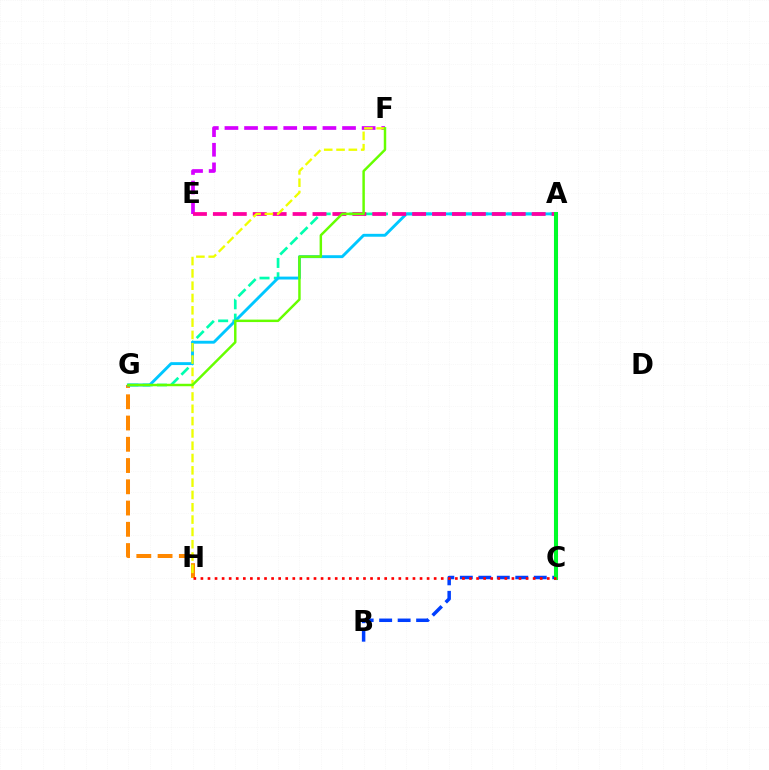{('A', 'G'): [{'color': '#00ffaf', 'line_style': 'dashed', 'thickness': 1.95}, {'color': '#00c7ff', 'line_style': 'solid', 'thickness': 2.09}], ('E', 'F'): [{'color': '#d600ff', 'line_style': 'dashed', 'thickness': 2.66}], ('G', 'H'): [{'color': '#ff8800', 'line_style': 'dashed', 'thickness': 2.89}], ('A', 'C'): [{'color': '#4f00ff', 'line_style': 'solid', 'thickness': 2.92}, {'color': '#00ff27', 'line_style': 'solid', 'thickness': 2.84}], ('A', 'E'): [{'color': '#ff00a0', 'line_style': 'dashed', 'thickness': 2.71}], ('B', 'C'): [{'color': '#003fff', 'line_style': 'dashed', 'thickness': 2.51}], ('F', 'H'): [{'color': '#eeff00', 'line_style': 'dashed', 'thickness': 1.67}], ('F', 'G'): [{'color': '#66ff00', 'line_style': 'solid', 'thickness': 1.77}], ('C', 'H'): [{'color': '#ff0000', 'line_style': 'dotted', 'thickness': 1.92}]}